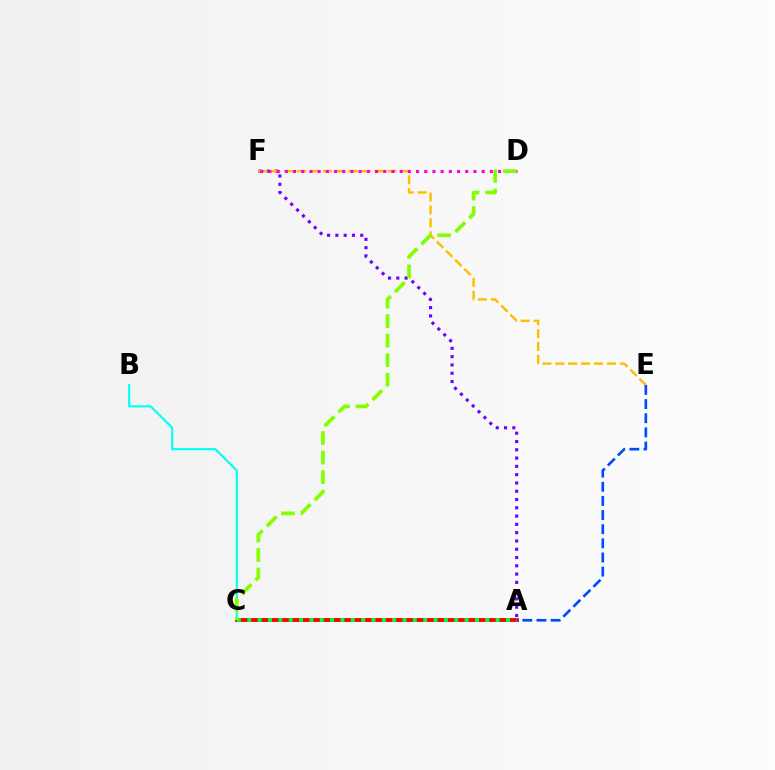{('A', 'F'): [{'color': '#7200ff', 'line_style': 'dotted', 'thickness': 2.25}], ('B', 'C'): [{'color': '#00fff6', 'line_style': 'solid', 'thickness': 1.54}], ('E', 'F'): [{'color': '#ffbd00', 'line_style': 'dashed', 'thickness': 1.75}], ('D', 'F'): [{'color': '#ff00cf', 'line_style': 'dotted', 'thickness': 2.23}], ('A', 'C'): [{'color': '#ff0000', 'line_style': 'solid', 'thickness': 2.79}, {'color': '#00ff39', 'line_style': 'dotted', 'thickness': 2.81}], ('A', 'E'): [{'color': '#004bff', 'line_style': 'dashed', 'thickness': 1.92}], ('C', 'D'): [{'color': '#84ff00', 'line_style': 'dashed', 'thickness': 2.66}]}